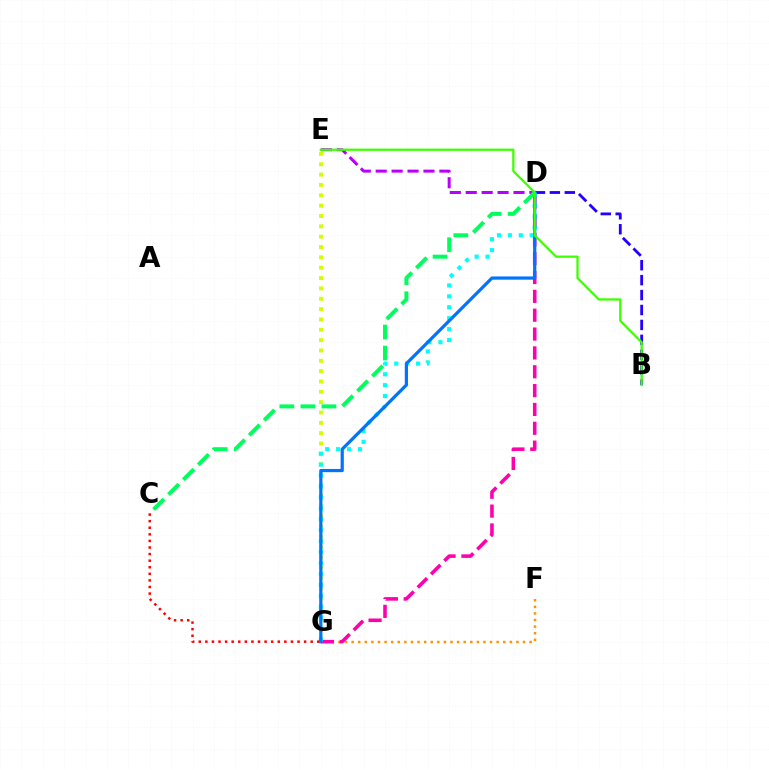{('B', 'D'): [{'color': '#2500ff', 'line_style': 'dashed', 'thickness': 2.03}], ('F', 'G'): [{'color': '#ff9400', 'line_style': 'dotted', 'thickness': 1.79}], ('E', 'G'): [{'color': '#d1ff00', 'line_style': 'dotted', 'thickness': 2.81}], ('D', 'G'): [{'color': '#ff00ac', 'line_style': 'dashed', 'thickness': 2.56}, {'color': '#00fff6', 'line_style': 'dotted', 'thickness': 2.97}, {'color': '#0074ff', 'line_style': 'solid', 'thickness': 2.31}], ('C', 'G'): [{'color': '#ff0000', 'line_style': 'dotted', 'thickness': 1.79}], ('D', 'E'): [{'color': '#b900ff', 'line_style': 'dashed', 'thickness': 2.16}], ('C', 'D'): [{'color': '#00ff5c', 'line_style': 'dashed', 'thickness': 2.86}], ('B', 'E'): [{'color': '#3dff00', 'line_style': 'solid', 'thickness': 1.63}]}